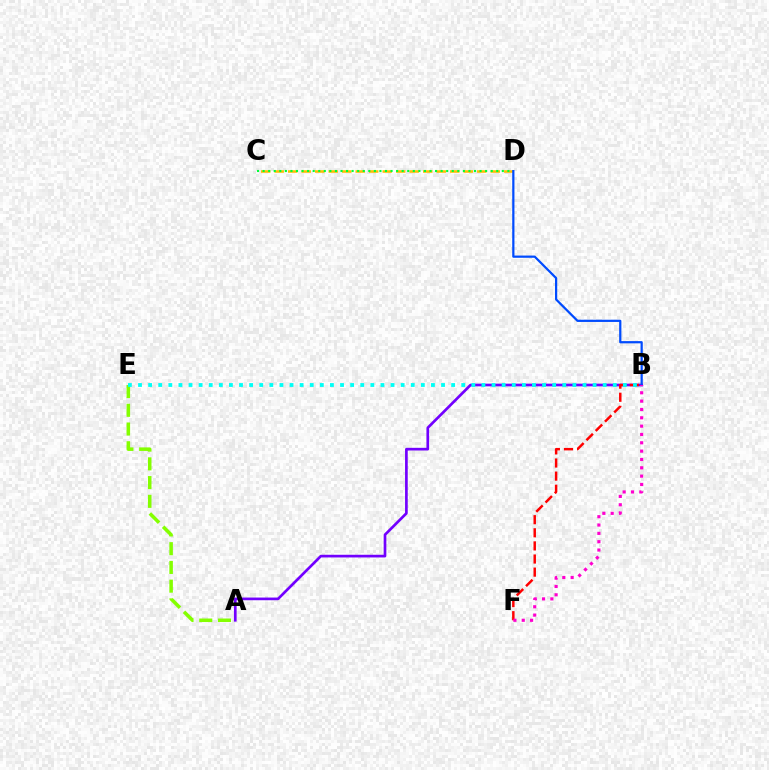{('C', 'D'): [{'color': '#ffbd00', 'line_style': 'dashed', 'thickness': 1.83}, {'color': '#00ff39', 'line_style': 'dotted', 'thickness': 1.51}], ('A', 'B'): [{'color': '#7200ff', 'line_style': 'solid', 'thickness': 1.93}], ('B', 'D'): [{'color': '#004bff', 'line_style': 'solid', 'thickness': 1.6}], ('B', 'F'): [{'color': '#ff0000', 'line_style': 'dashed', 'thickness': 1.78}, {'color': '#ff00cf', 'line_style': 'dotted', 'thickness': 2.26}], ('A', 'E'): [{'color': '#84ff00', 'line_style': 'dashed', 'thickness': 2.55}], ('B', 'E'): [{'color': '#00fff6', 'line_style': 'dotted', 'thickness': 2.74}]}